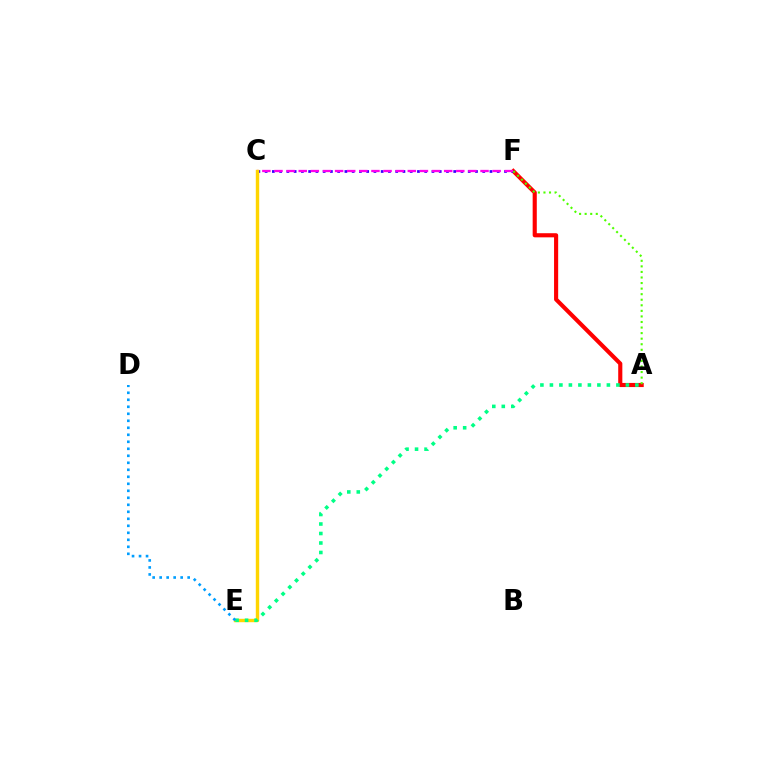{('A', 'F'): [{'color': '#ff0000', 'line_style': 'solid', 'thickness': 2.97}, {'color': '#4fff00', 'line_style': 'dotted', 'thickness': 1.51}], ('C', 'F'): [{'color': '#3700ff', 'line_style': 'dotted', 'thickness': 1.97}, {'color': '#ff00ed', 'line_style': 'dashed', 'thickness': 1.65}], ('C', 'E'): [{'color': '#ffd500', 'line_style': 'solid', 'thickness': 2.46}], ('A', 'E'): [{'color': '#00ff86', 'line_style': 'dotted', 'thickness': 2.58}], ('D', 'E'): [{'color': '#009eff', 'line_style': 'dotted', 'thickness': 1.9}]}